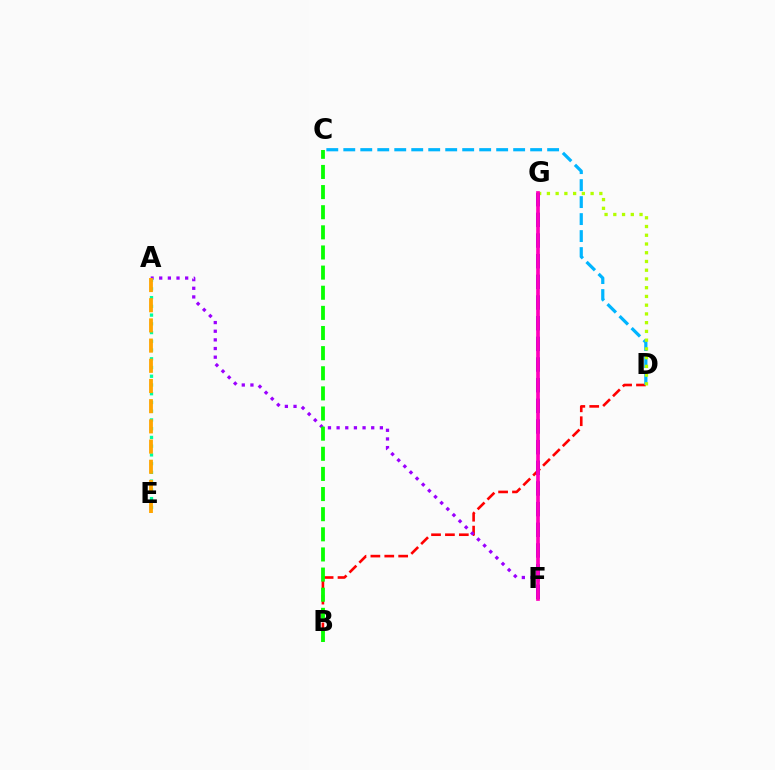{('B', 'D'): [{'color': '#ff0000', 'line_style': 'dashed', 'thickness': 1.89}], ('A', 'F'): [{'color': '#9b00ff', 'line_style': 'dotted', 'thickness': 2.35}], ('C', 'D'): [{'color': '#00b5ff', 'line_style': 'dashed', 'thickness': 2.31}], ('B', 'C'): [{'color': '#08ff00', 'line_style': 'dashed', 'thickness': 2.73}], ('A', 'E'): [{'color': '#00ff9d', 'line_style': 'dotted', 'thickness': 2.37}, {'color': '#ffa500', 'line_style': 'dashed', 'thickness': 2.74}], ('D', 'G'): [{'color': '#b3ff00', 'line_style': 'dotted', 'thickness': 2.37}], ('F', 'G'): [{'color': '#0010ff', 'line_style': 'dashed', 'thickness': 2.81}, {'color': '#ff00bd', 'line_style': 'solid', 'thickness': 2.66}]}